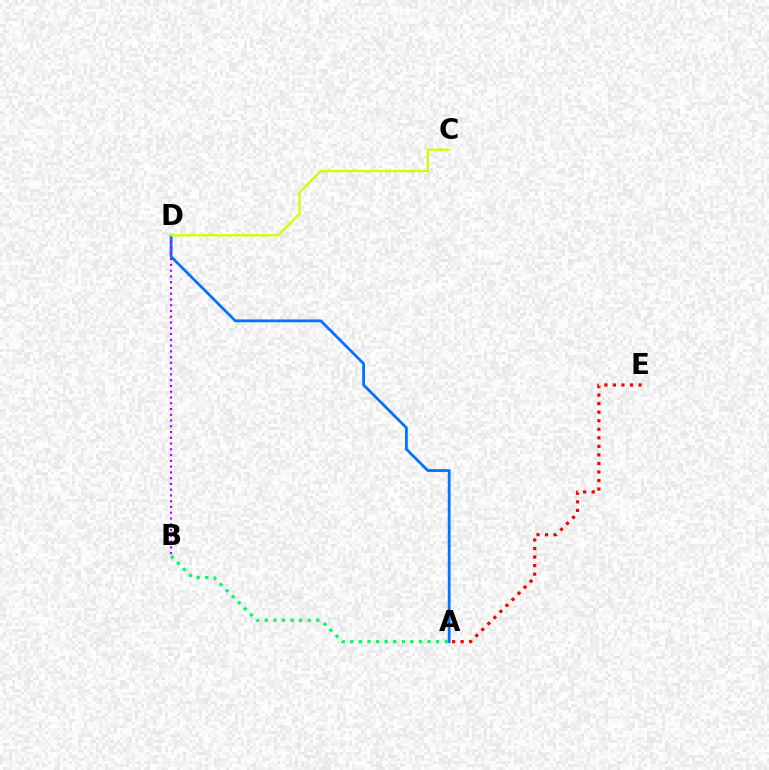{('A', 'E'): [{'color': '#ff0000', 'line_style': 'dotted', 'thickness': 2.32}], ('A', 'D'): [{'color': '#0074ff', 'line_style': 'solid', 'thickness': 2.0}], ('A', 'B'): [{'color': '#00ff5c', 'line_style': 'dotted', 'thickness': 2.33}], ('B', 'D'): [{'color': '#b900ff', 'line_style': 'dotted', 'thickness': 1.57}], ('C', 'D'): [{'color': '#d1ff00', 'line_style': 'solid', 'thickness': 1.65}]}